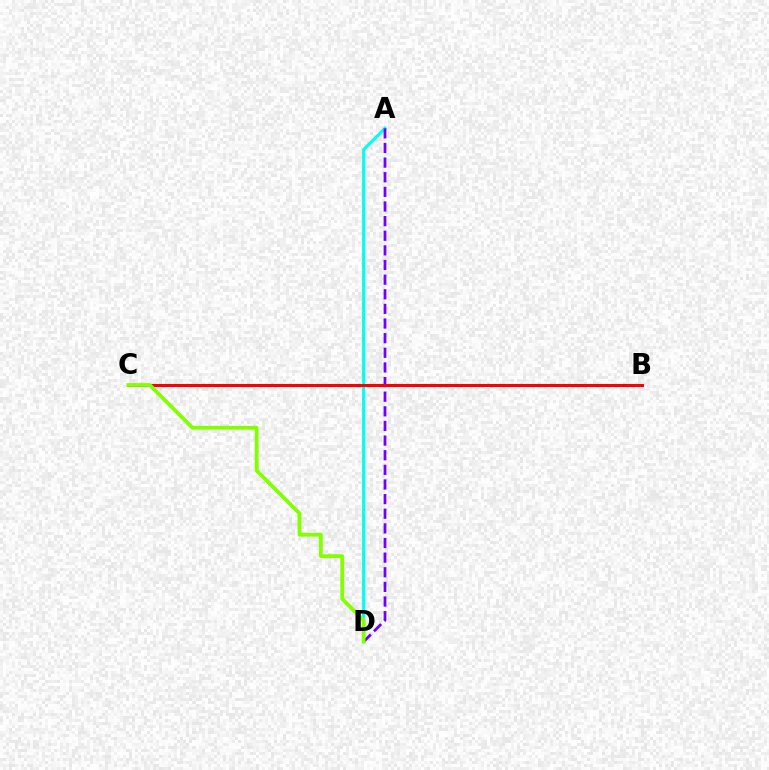{('A', 'D'): [{'color': '#00fff6', 'line_style': 'solid', 'thickness': 2.22}, {'color': '#7200ff', 'line_style': 'dashed', 'thickness': 1.99}], ('B', 'C'): [{'color': '#ff0000', 'line_style': 'solid', 'thickness': 2.2}], ('C', 'D'): [{'color': '#84ff00', 'line_style': 'solid', 'thickness': 2.72}]}